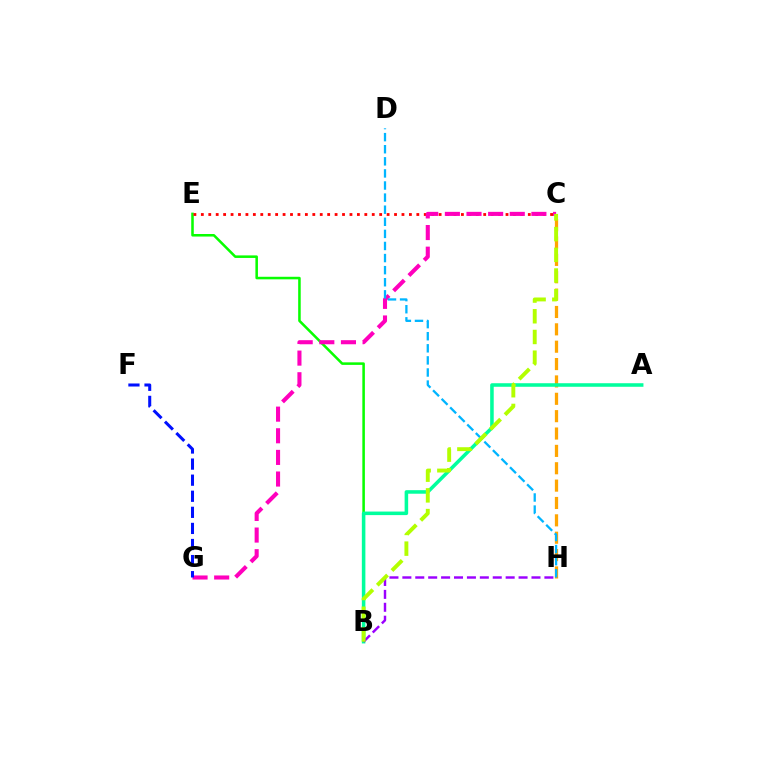{('B', 'E'): [{'color': '#08ff00', 'line_style': 'solid', 'thickness': 1.83}], ('C', 'E'): [{'color': '#ff0000', 'line_style': 'dotted', 'thickness': 2.02}], ('C', 'H'): [{'color': '#ffa500', 'line_style': 'dashed', 'thickness': 2.36}], ('C', 'G'): [{'color': '#ff00bd', 'line_style': 'dashed', 'thickness': 2.94}], ('D', 'H'): [{'color': '#00b5ff', 'line_style': 'dashed', 'thickness': 1.64}], ('A', 'B'): [{'color': '#00ff9d', 'line_style': 'solid', 'thickness': 2.55}], ('B', 'H'): [{'color': '#9b00ff', 'line_style': 'dashed', 'thickness': 1.75}], ('F', 'G'): [{'color': '#0010ff', 'line_style': 'dashed', 'thickness': 2.18}], ('B', 'C'): [{'color': '#b3ff00', 'line_style': 'dashed', 'thickness': 2.81}]}